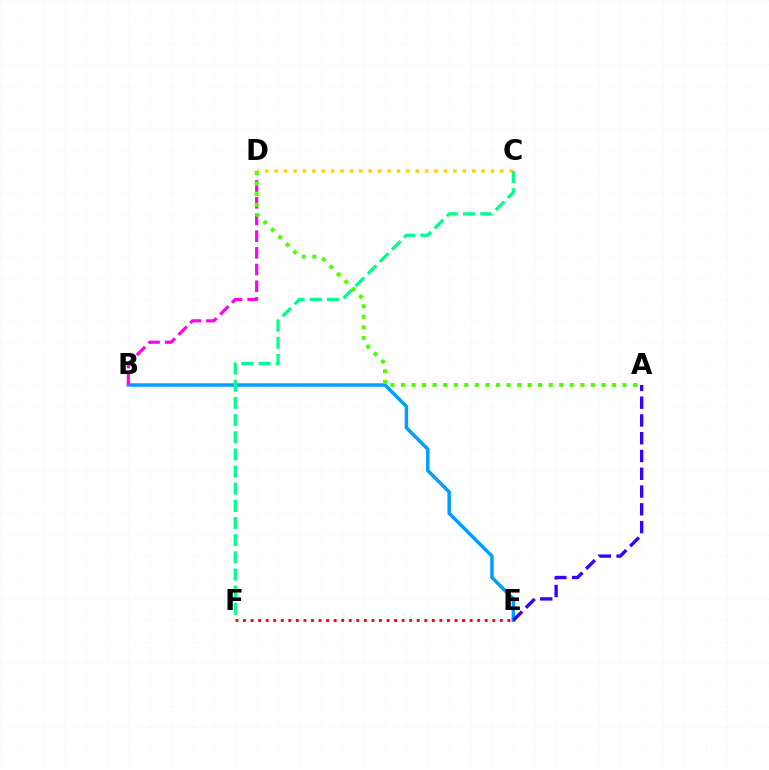{('B', 'E'): [{'color': '#009eff', 'line_style': 'solid', 'thickness': 2.5}], ('B', 'D'): [{'color': '#ff00ed', 'line_style': 'dashed', 'thickness': 2.27}], ('C', 'D'): [{'color': '#ffd500', 'line_style': 'dotted', 'thickness': 2.55}], ('A', 'D'): [{'color': '#4fff00', 'line_style': 'dotted', 'thickness': 2.87}], ('E', 'F'): [{'color': '#ff0000', 'line_style': 'dotted', 'thickness': 2.05}], ('C', 'F'): [{'color': '#00ff86', 'line_style': 'dashed', 'thickness': 2.33}], ('A', 'E'): [{'color': '#3700ff', 'line_style': 'dashed', 'thickness': 2.41}]}